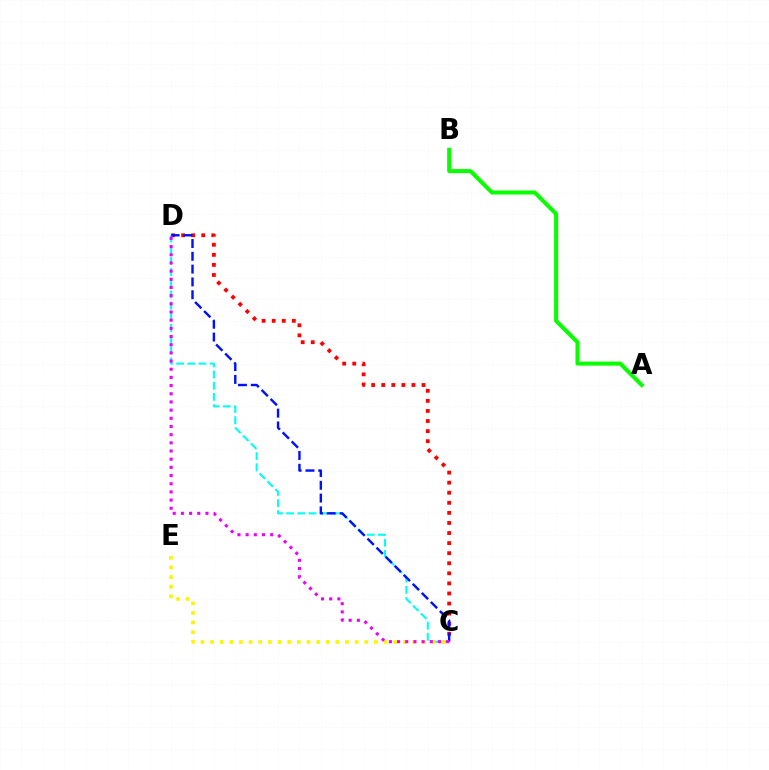{('A', 'B'): [{'color': '#08ff00', 'line_style': 'solid', 'thickness': 2.91}], ('C', 'D'): [{'color': '#ff0000', 'line_style': 'dotted', 'thickness': 2.74}, {'color': '#00fff6', 'line_style': 'dashed', 'thickness': 1.52}, {'color': '#0010ff', 'line_style': 'dashed', 'thickness': 1.74}, {'color': '#ee00ff', 'line_style': 'dotted', 'thickness': 2.22}], ('C', 'E'): [{'color': '#fcf500', 'line_style': 'dotted', 'thickness': 2.62}]}